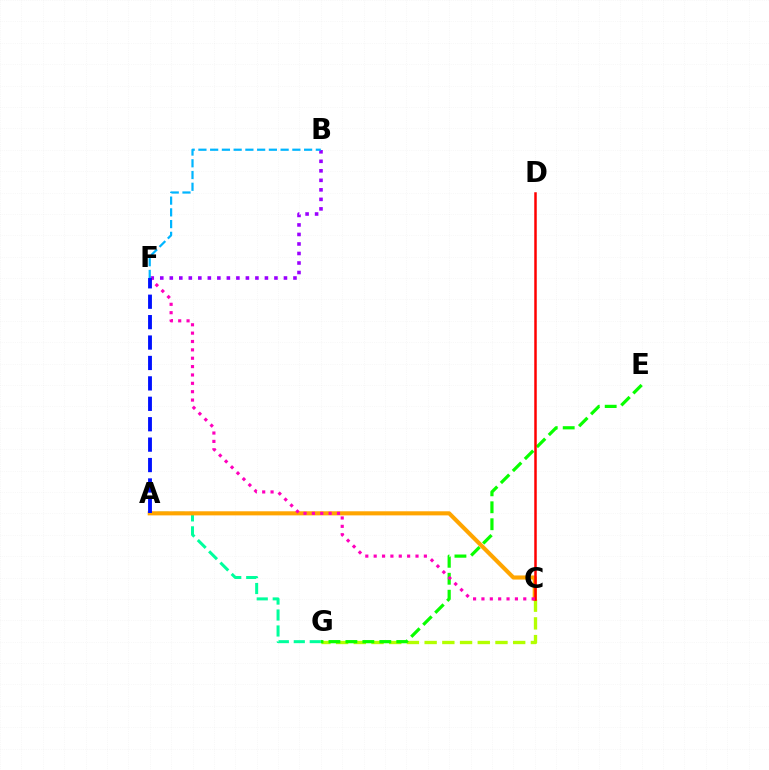{('B', 'F'): [{'color': '#9b00ff', 'line_style': 'dotted', 'thickness': 2.59}, {'color': '#00b5ff', 'line_style': 'dashed', 'thickness': 1.6}], ('A', 'G'): [{'color': '#00ff9d', 'line_style': 'dashed', 'thickness': 2.17}], ('C', 'G'): [{'color': '#b3ff00', 'line_style': 'dashed', 'thickness': 2.41}], ('A', 'C'): [{'color': '#ffa500', 'line_style': 'solid', 'thickness': 2.95}], ('E', 'G'): [{'color': '#08ff00', 'line_style': 'dashed', 'thickness': 2.3}], ('C', 'D'): [{'color': '#ff0000', 'line_style': 'solid', 'thickness': 1.8}], ('C', 'F'): [{'color': '#ff00bd', 'line_style': 'dotted', 'thickness': 2.27}], ('A', 'F'): [{'color': '#0010ff', 'line_style': 'dashed', 'thickness': 2.77}]}